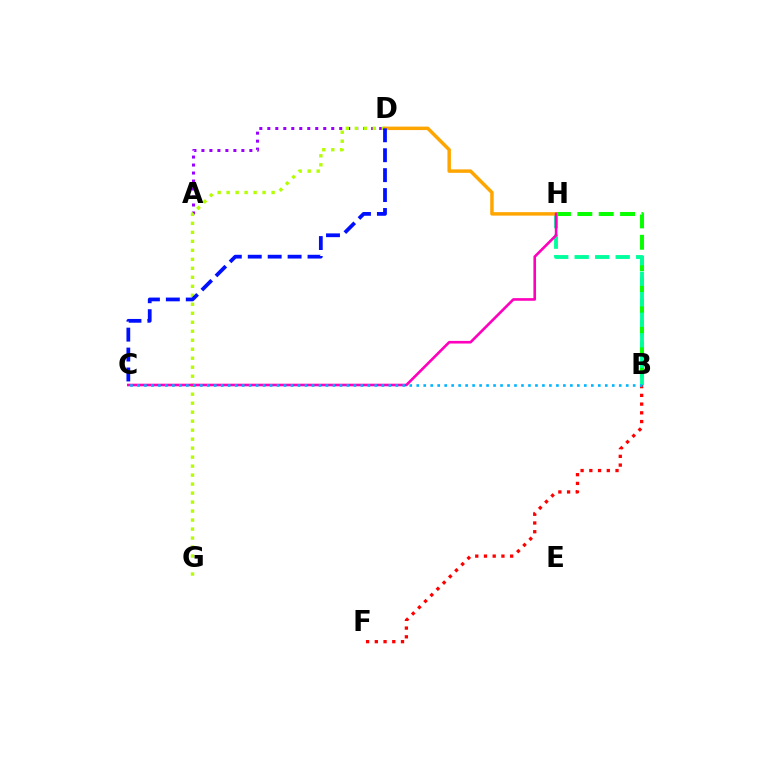{('B', 'H'): [{'color': '#08ff00', 'line_style': 'dashed', 'thickness': 2.9}, {'color': '#00ff9d', 'line_style': 'dashed', 'thickness': 2.79}], ('A', 'D'): [{'color': '#9b00ff', 'line_style': 'dotted', 'thickness': 2.17}], ('D', 'G'): [{'color': '#b3ff00', 'line_style': 'dotted', 'thickness': 2.44}], ('D', 'H'): [{'color': '#ffa500', 'line_style': 'solid', 'thickness': 2.49}], ('C', 'D'): [{'color': '#0010ff', 'line_style': 'dashed', 'thickness': 2.71}], ('B', 'F'): [{'color': '#ff0000', 'line_style': 'dotted', 'thickness': 2.37}], ('C', 'H'): [{'color': '#ff00bd', 'line_style': 'solid', 'thickness': 1.89}], ('B', 'C'): [{'color': '#00b5ff', 'line_style': 'dotted', 'thickness': 1.9}]}